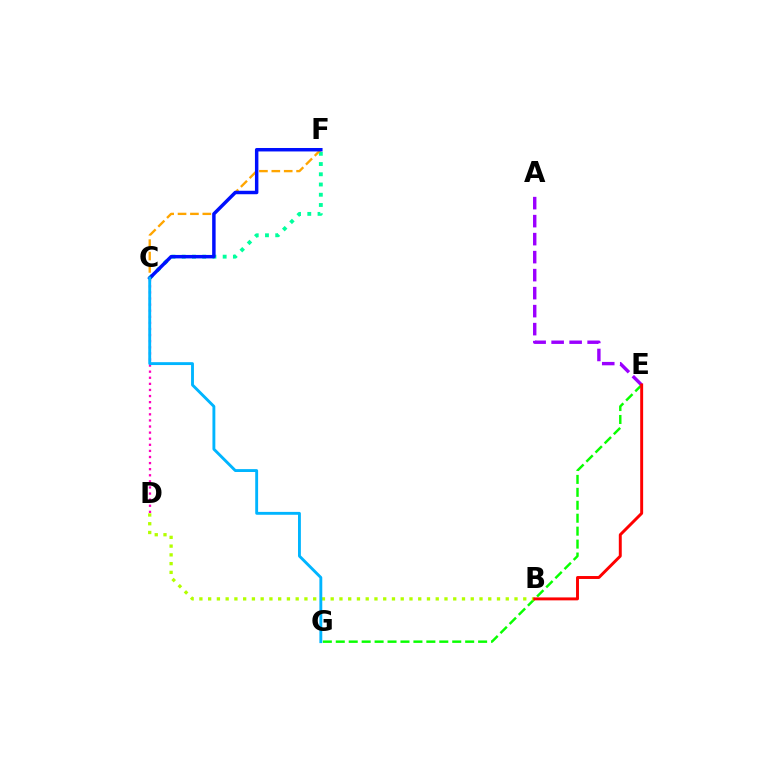{('C', 'F'): [{'color': '#00ff9d', 'line_style': 'dotted', 'thickness': 2.78}, {'color': '#ffa500', 'line_style': 'dashed', 'thickness': 1.68}, {'color': '#0010ff', 'line_style': 'solid', 'thickness': 2.49}], ('E', 'G'): [{'color': '#08ff00', 'line_style': 'dashed', 'thickness': 1.76}], ('C', 'D'): [{'color': '#ff00bd', 'line_style': 'dotted', 'thickness': 1.66}], ('B', 'D'): [{'color': '#b3ff00', 'line_style': 'dotted', 'thickness': 2.38}], ('A', 'E'): [{'color': '#9b00ff', 'line_style': 'dashed', 'thickness': 2.45}], ('B', 'E'): [{'color': '#ff0000', 'line_style': 'solid', 'thickness': 2.12}], ('C', 'G'): [{'color': '#00b5ff', 'line_style': 'solid', 'thickness': 2.07}]}